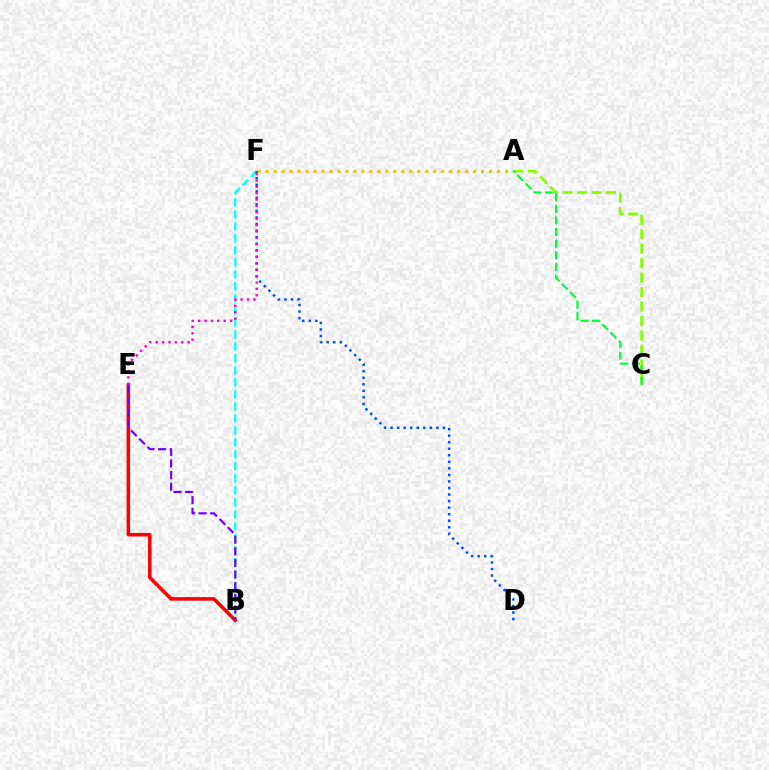{('A', 'C'): [{'color': '#84ff00', 'line_style': 'dashed', 'thickness': 1.97}, {'color': '#00ff39', 'line_style': 'dashed', 'thickness': 1.58}], ('B', 'F'): [{'color': '#00fff6', 'line_style': 'dashed', 'thickness': 1.63}], ('A', 'F'): [{'color': '#ffbd00', 'line_style': 'dotted', 'thickness': 2.17}], ('B', 'E'): [{'color': '#ff0000', 'line_style': 'solid', 'thickness': 2.55}, {'color': '#7200ff', 'line_style': 'dashed', 'thickness': 1.58}], ('D', 'F'): [{'color': '#004bff', 'line_style': 'dotted', 'thickness': 1.78}], ('E', 'F'): [{'color': '#ff00cf', 'line_style': 'dotted', 'thickness': 1.73}]}